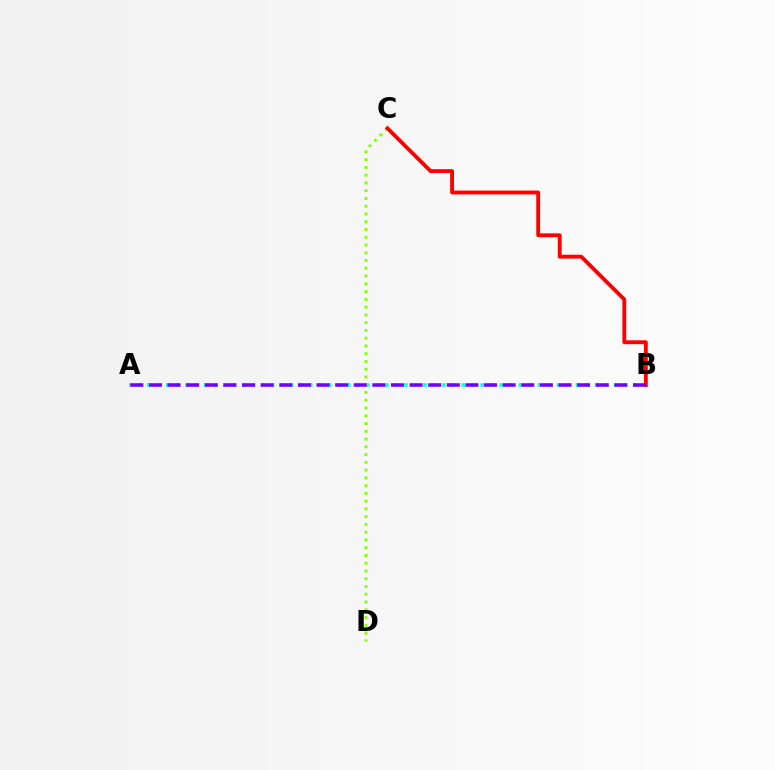{('A', 'B'): [{'color': '#00fff6', 'line_style': 'dotted', 'thickness': 2.59}, {'color': '#7200ff', 'line_style': 'dashed', 'thickness': 2.53}], ('C', 'D'): [{'color': '#84ff00', 'line_style': 'dotted', 'thickness': 2.11}], ('B', 'C'): [{'color': '#ff0000', 'line_style': 'solid', 'thickness': 2.78}]}